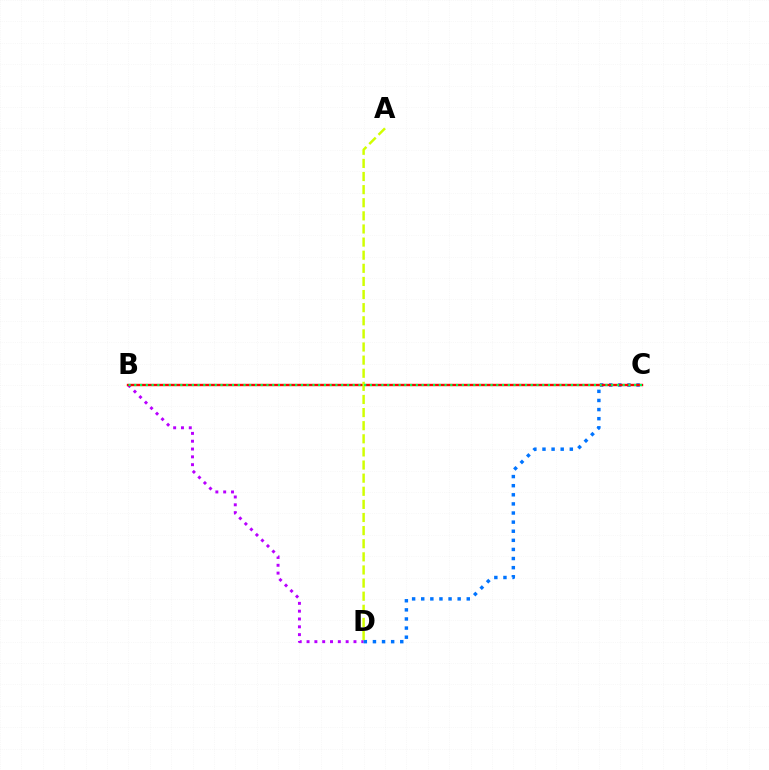{('B', 'D'): [{'color': '#b900ff', 'line_style': 'dotted', 'thickness': 2.12}], ('C', 'D'): [{'color': '#0074ff', 'line_style': 'dotted', 'thickness': 2.47}], ('B', 'C'): [{'color': '#ff0000', 'line_style': 'solid', 'thickness': 1.72}, {'color': '#00ff5c', 'line_style': 'dotted', 'thickness': 1.56}], ('A', 'D'): [{'color': '#d1ff00', 'line_style': 'dashed', 'thickness': 1.78}]}